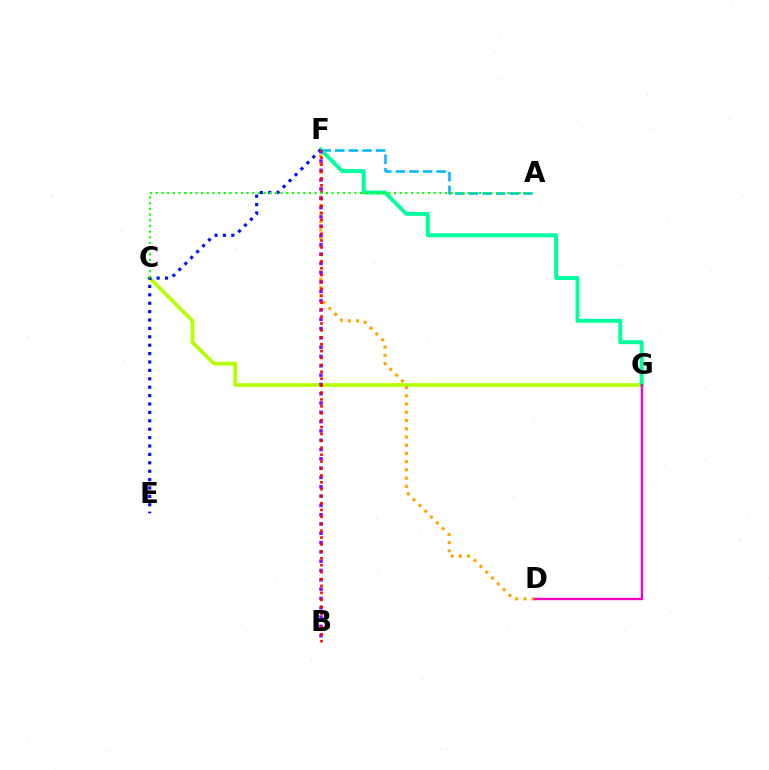{('A', 'F'): [{'color': '#00b5ff', 'line_style': 'dashed', 'thickness': 1.85}], ('C', 'G'): [{'color': '#b3ff00', 'line_style': 'solid', 'thickness': 2.66}], ('D', 'F'): [{'color': '#ffa500', 'line_style': 'dotted', 'thickness': 2.24}], ('F', 'G'): [{'color': '#00ff9d', 'line_style': 'solid', 'thickness': 2.83}], ('E', 'F'): [{'color': '#0010ff', 'line_style': 'dotted', 'thickness': 2.28}], ('B', 'F'): [{'color': '#9b00ff', 'line_style': 'dotted', 'thickness': 2.53}, {'color': '#ff0000', 'line_style': 'dotted', 'thickness': 1.88}], ('D', 'G'): [{'color': '#ff00bd', 'line_style': 'solid', 'thickness': 1.71}], ('A', 'C'): [{'color': '#08ff00', 'line_style': 'dotted', 'thickness': 1.54}]}